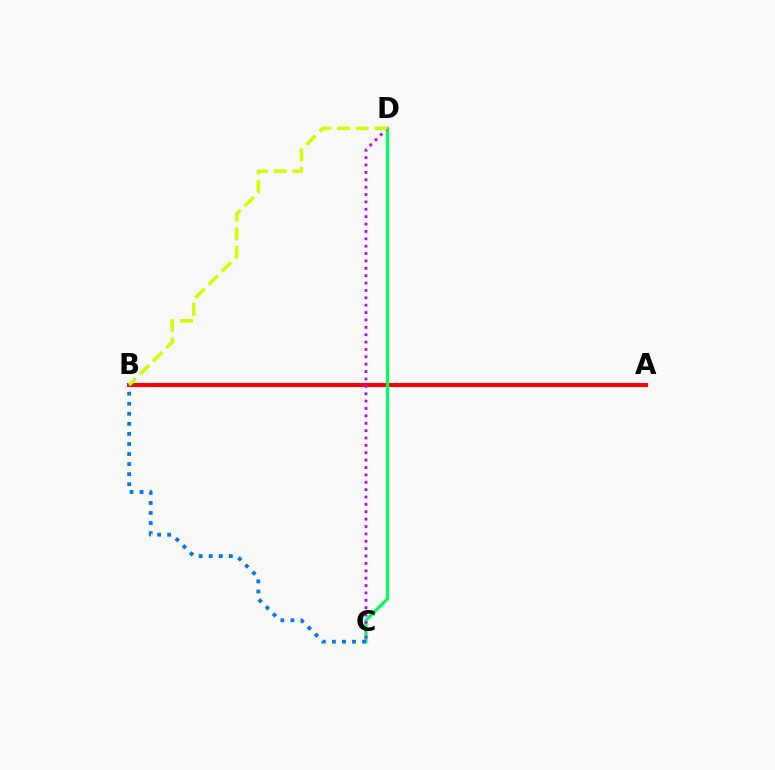{('A', 'B'): [{'color': '#ff0000', 'line_style': 'solid', 'thickness': 2.92}], ('C', 'D'): [{'color': '#00ff5c', 'line_style': 'solid', 'thickness': 2.28}, {'color': '#b900ff', 'line_style': 'dotted', 'thickness': 2.0}], ('B', 'C'): [{'color': '#0074ff', 'line_style': 'dotted', 'thickness': 2.73}], ('B', 'D'): [{'color': '#d1ff00', 'line_style': 'dashed', 'thickness': 2.54}]}